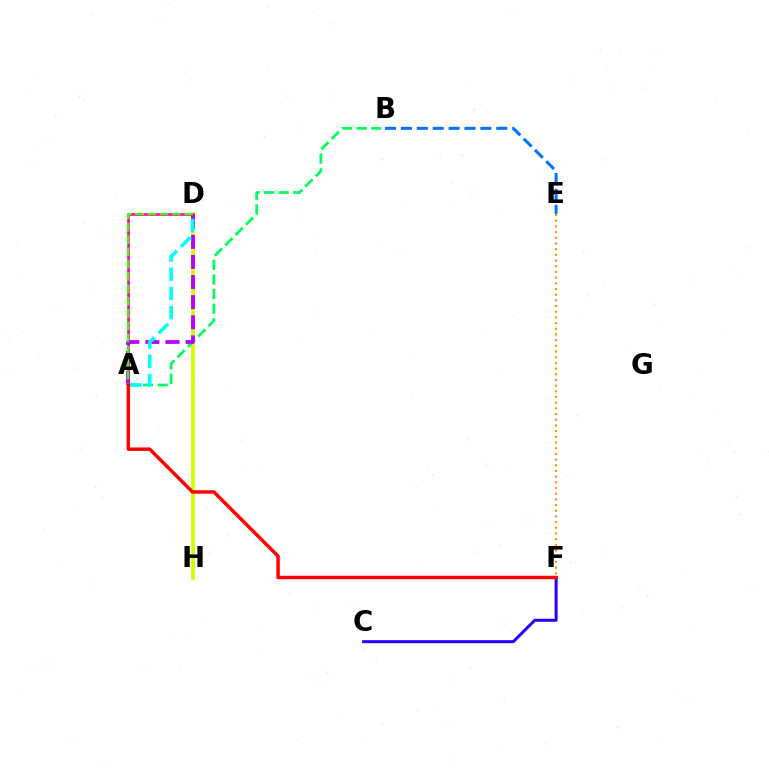{('C', 'F'): [{'color': '#2500ff', 'line_style': 'solid', 'thickness': 2.16}], ('D', 'H'): [{'color': '#d1ff00', 'line_style': 'solid', 'thickness': 2.68}], ('A', 'D'): [{'color': '#ff00ac', 'line_style': 'solid', 'thickness': 1.9}, {'color': '#b900ff', 'line_style': 'dashed', 'thickness': 2.73}, {'color': '#00fff6', 'line_style': 'dashed', 'thickness': 2.61}, {'color': '#3dff00', 'line_style': 'dashed', 'thickness': 1.67}], ('A', 'B'): [{'color': '#00ff5c', 'line_style': 'dashed', 'thickness': 1.99}], ('B', 'E'): [{'color': '#0074ff', 'line_style': 'dashed', 'thickness': 2.16}], ('A', 'F'): [{'color': '#ff0000', 'line_style': 'solid', 'thickness': 2.48}], ('E', 'F'): [{'color': '#ff9400', 'line_style': 'dotted', 'thickness': 1.54}]}